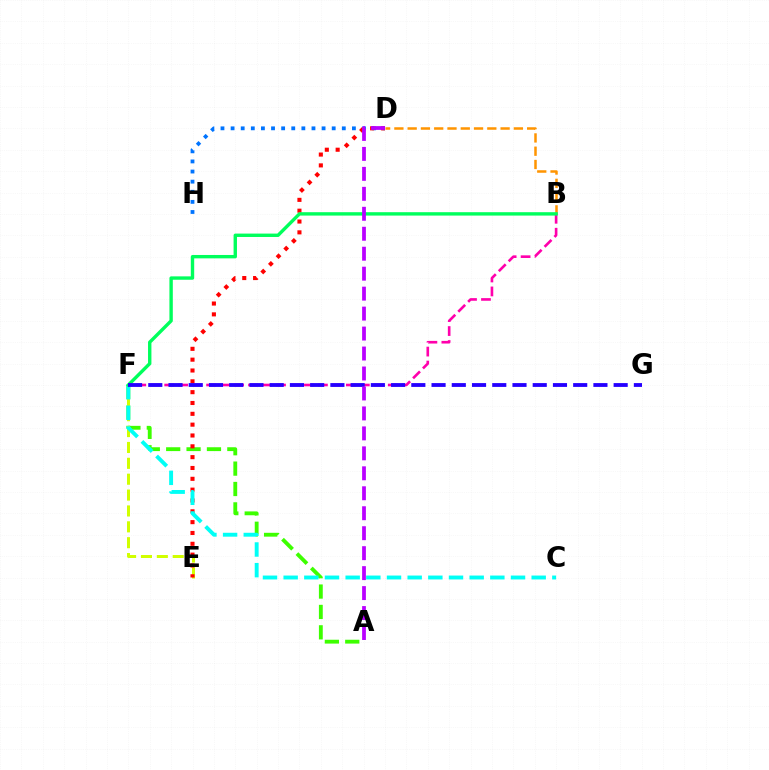{('A', 'F'): [{'color': '#3dff00', 'line_style': 'dashed', 'thickness': 2.77}], ('B', 'D'): [{'color': '#ff9400', 'line_style': 'dashed', 'thickness': 1.8}], ('D', 'H'): [{'color': '#0074ff', 'line_style': 'dotted', 'thickness': 2.75}], ('E', 'F'): [{'color': '#d1ff00', 'line_style': 'dashed', 'thickness': 2.16}], ('D', 'E'): [{'color': '#ff0000', 'line_style': 'dotted', 'thickness': 2.94}], ('C', 'F'): [{'color': '#00fff6', 'line_style': 'dashed', 'thickness': 2.81}], ('B', 'F'): [{'color': '#ff00ac', 'line_style': 'dashed', 'thickness': 1.9}, {'color': '#00ff5c', 'line_style': 'solid', 'thickness': 2.44}], ('F', 'G'): [{'color': '#2500ff', 'line_style': 'dashed', 'thickness': 2.75}], ('A', 'D'): [{'color': '#b900ff', 'line_style': 'dashed', 'thickness': 2.71}]}